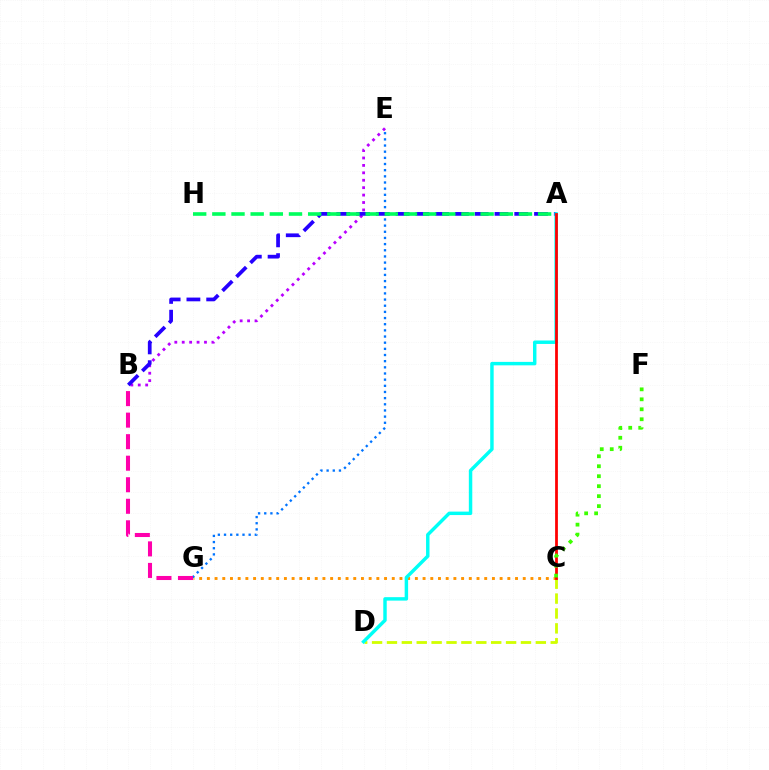{('C', 'G'): [{'color': '#ff9400', 'line_style': 'dotted', 'thickness': 2.09}], ('E', 'G'): [{'color': '#0074ff', 'line_style': 'dotted', 'thickness': 1.67}], ('B', 'E'): [{'color': '#b900ff', 'line_style': 'dotted', 'thickness': 2.02}], ('C', 'D'): [{'color': '#d1ff00', 'line_style': 'dashed', 'thickness': 2.02}], ('A', 'B'): [{'color': '#2500ff', 'line_style': 'dashed', 'thickness': 2.69}], ('A', 'D'): [{'color': '#00fff6', 'line_style': 'solid', 'thickness': 2.48}], ('B', 'G'): [{'color': '#ff00ac', 'line_style': 'dashed', 'thickness': 2.93}], ('A', 'H'): [{'color': '#00ff5c', 'line_style': 'dashed', 'thickness': 2.6}], ('A', 'C'): [{'color': '#ff0000', 'line_style': 'solid', 'thickness': 1.99}], ('C', 'F'): [{'color': '#3dff00', 'line_style': 'dotted', 'thickness': 2.71}]}